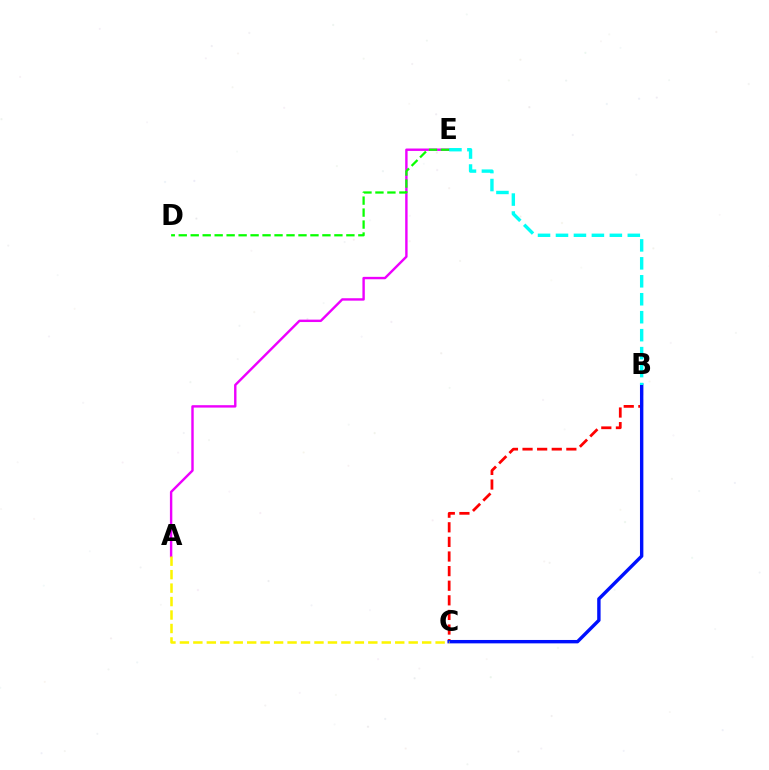{('A', 'E'): [{'color': '#ee00ff', 'line_style': 'solid', 'thickness': 1.74}], ('B', 'C'): [{'color': '#ff0000', 'line_style': 'dashed', 'thickness': 1.98}, {'color': '#0010ff', 'line_style': 'solid', 'thickness': 2.45}], ('A', 'C'): [{'color': '#fcf500', 'line_style': 'dashed', 'thickness': 1.83}], ('B', 'E'): [{'color': '#00fff6', 'line_style': 'dashed', 'thickness': 2.44}], ('D', 'E'): [{'color': '#08ff00', 'line_style': 'dashed', 'thickness': 1.63}]}